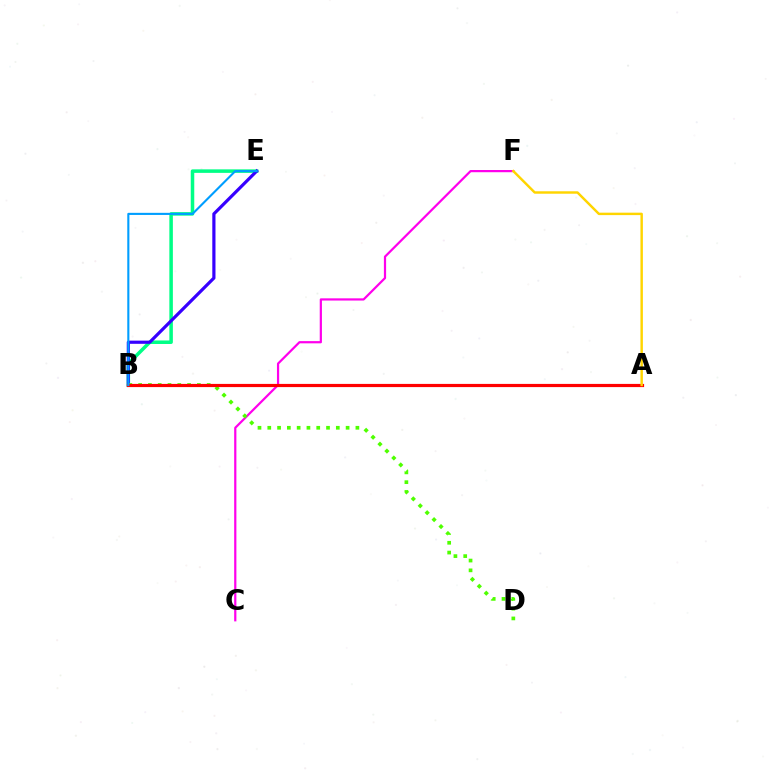{('B', 'E'): [{'color': '#00ff86', 'line_style': 'solid', 'thickness': 2.54}, {'color': '#3700ff', 'line_style': 'solid', 'thickness': 2.29}, {'color': '#009eff', 'line_style': 'solid', 'thickness': 1.52}], ('C', 'F'): [{'color': '#ff00ed', 'line_style': 'solid', 'thickness': 1.6}], ('B', 'D'): [{'color': '#4fff00', 'line_style': 'dotted', 'thickness': 2.66}], ('A', 'B'): [{'color': '#ff0000', 'line_style': 'solid', 'thickness': 2.3}], ('A', 'F'): [{'color': '#ffd500', 'line_style': 'solid', 'thickness': 1.76}]}